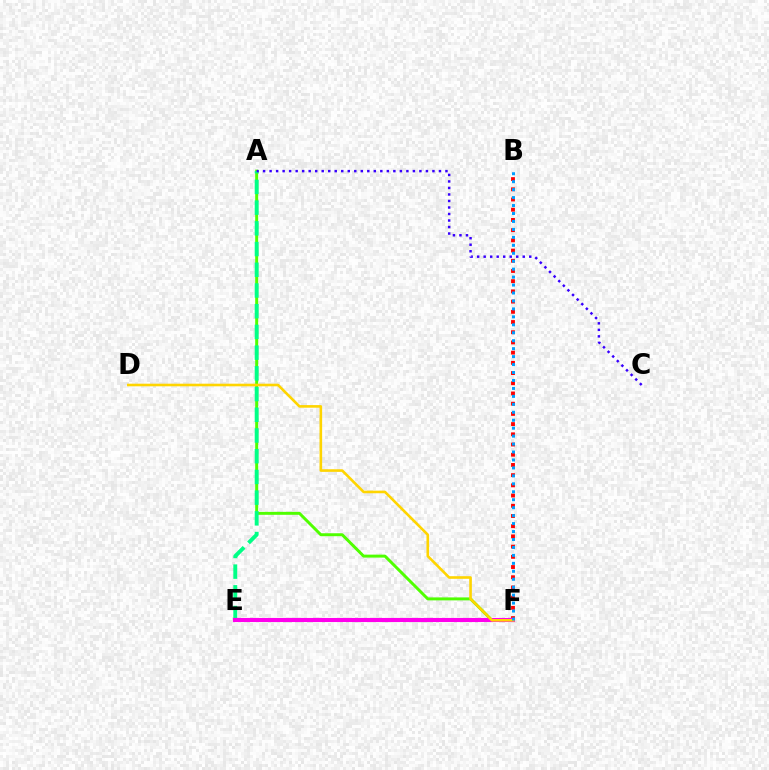{('A', 'F'): [{'color': '#4fff00', 'line_style': 'solid', 'thickness': 2.13}], ('B', 'F'): [{'color': '#ff0000', 'line_style': 'dotted', 'thickness': 2.77}, {'color': '#009eff', 'line_style': 'dotted', 'thickness': 2.16}], ('A', 'E'): [{'color': '#00ff86', 'line_style': 'dashed', 'thickness': 2.81}], ('A', 'C'): [{'color': '#3700ff', 'line_style': 'dotted', 'thickness': 1.77}], ('E', 'F'): [{'color': '#ff00ed', 'line_style': 'solid', 'thickness': 2.95}], ('D', 'F'): [{'color': '#ffd500', 'line_style': 'solid', 'thickness': 1.88}]}